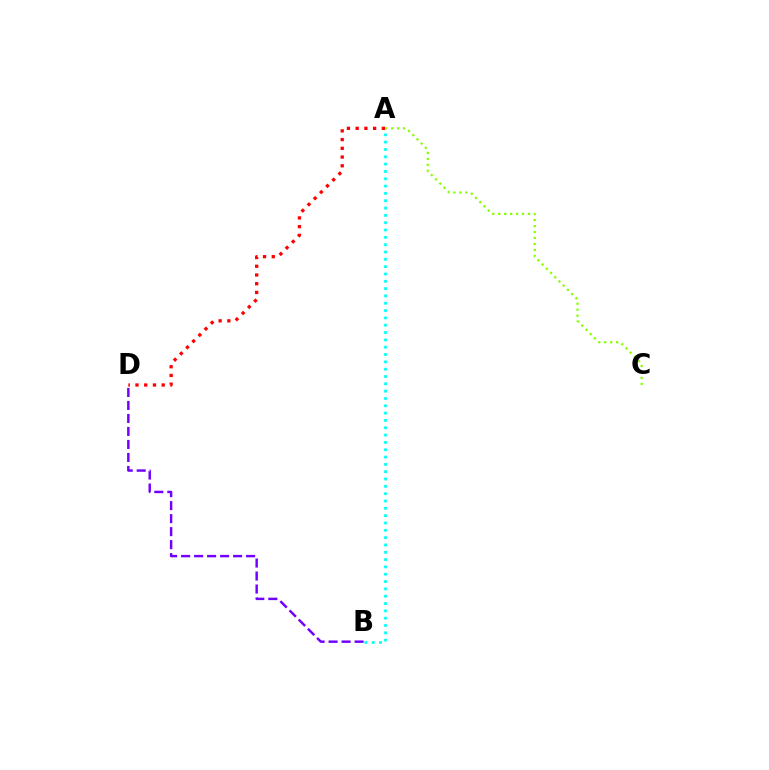{('A', 'B'): [{'color': '#00fff6', 'line_style': 'dotted', 'thickness': 1.99}], ('A', 'D'): [{'color': '#ff0000', 'line_style': 'dotted', 'thickness': 2.37}], ('A', 'C'): [{'color': '#84ff00', 'line_style': 'dotted', 'thickness': 1.62}], ('B', 'D'): [{'color': '#7200ff', 'line_style': 'dashed', 'thickness': 1.77}]}